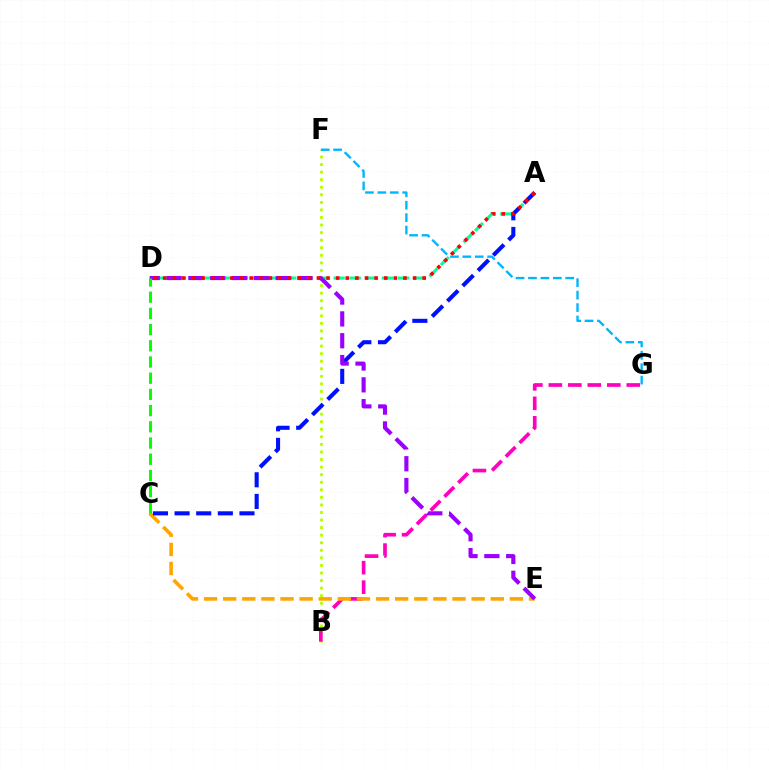{('B', 'F'): [{'color': '#b3ff00', 'line_style': 'dotted', 'thickness': 2.05}], ('B', 'G'): [{'color': '#ff00bd', 'line_style': 'dashed', 'thickness': 2.65}], ('C', 'E'): [{'color': '#ffa500', 'line_style': 'dashed', 'thickness': 2.6}], ('A', 'D'): [{'color': '#00ff9d', 'line_style': 'dashed', 'thickness': 2.19}, {'color': '#ff0000', 'line_style': 'dotted', 'thickness': 2.61}], ('A', 'C'): [{'color': '#0010ff', 'line_style': 'dashed', 'thickness': 2.94}], ('D', 'E'): [{'color': '#9b00ff', 'line_style': 'dashed', 'thickness': 2.97}], ('F', 'G'): [{'color': '#00b5ff', 'line_style': 'dashed', 'thickness': 1.69}], ('C', 'D'): [{'color': '#08ff00', 'line_style': 'dashed', 'thickness': 2.2}]}